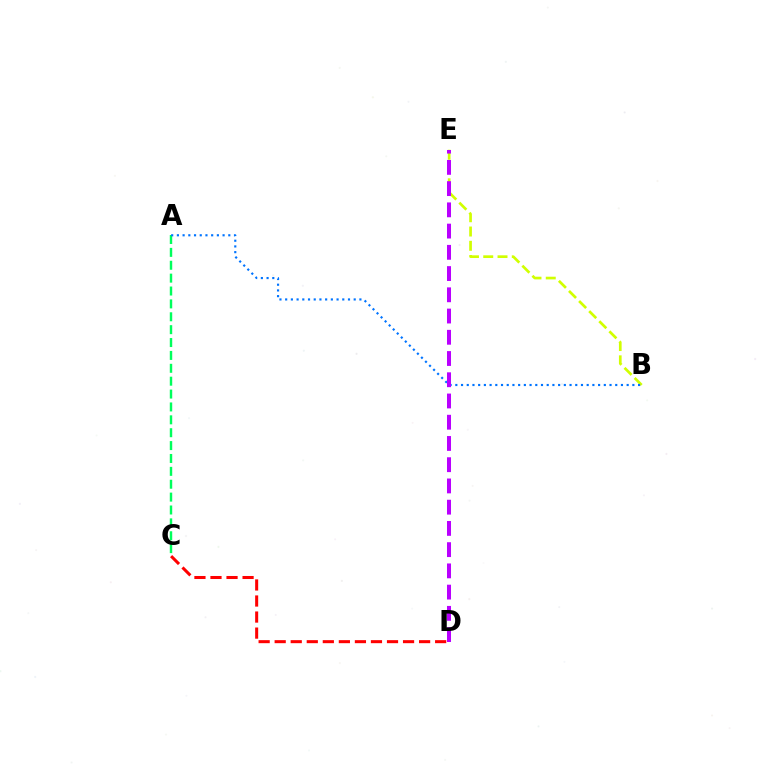{('C', 'D'): [{'color': '#ff0000', 'line_style': 'dashed', 'thickness': 2.18}], ('B', 'E'): [{'color': '#d1ff00', 'line_style': 'dashed', 'thickness': 1.94}], ('A', 'C'): [{'color': '#00ff5c', 'line_style': 'dashed', 'thickness': 1.75}], ('A', 'B'): [{'color': '#0074ff', 'line_style': 'dotted', 'thickness': 1.55}], ('D', 'E'): [{'color': '#b900ff', 'line_style': 'dashed', 'thickness': 2.88}]}